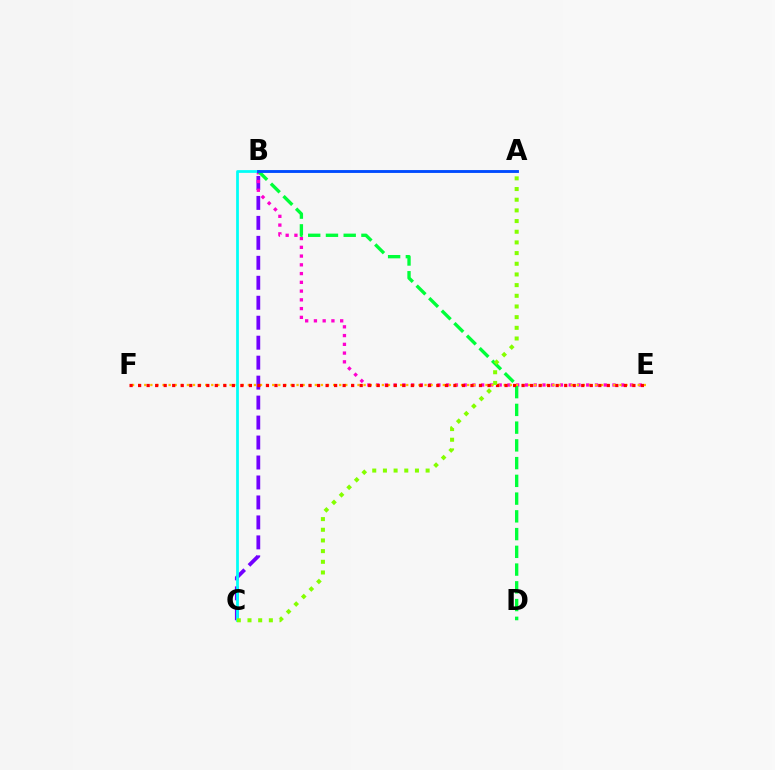{('B', 'C'): [{'color': '#7200ff', 'line_style': 'dashed', 'thickness': 2.71}, {'color': '#00fff6', 'line_style': 'solid', 'thickness': 1.98}], ('B', 'E'): [{'color': '#ff00cf', 'line_style': 'dotted', 'thickness': 2.38}], ('E', 'F'): [{'color': '#ffbd00', 'line_style': 'dotted', 'thickness': 1.66}, {'color': '#ff0000', 'line_style': 'dotted', 'thickness': 2.32}], ('B', 'D'): [{'color': '#00ff39', 'line_style': 'dashed', 'thickness': 2.41}], ('A', 'C'): [{'color': '#84ff00', 'line_style': 'dotted', 'thickness': 2.9}], ('A', 'B'): [{'color': '#004bff', 'line_style': 'solid', 'thickness': 2.06}]}